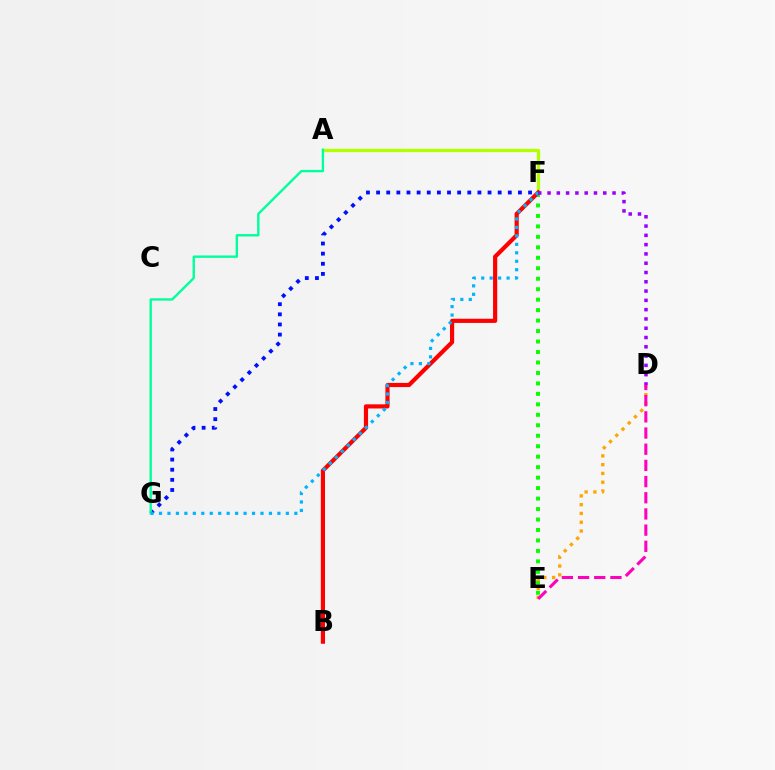{('A', 'F'): [{'color': '#b3ff00', 'line_style': 'solid', 'thickness': 2.35}], ('E', 'F'): [{'color': '#08ff00', 'line_style': 'dotted', 'thickness': 2.84}], ('B', 'F'): [{'color': '#ff0000', 'line_style': 'solid', 'thickness': 3.0}], ('F', 'G'): [{'color': '#0010ff', 'line_style': 'dotted', 'thickness': 2.75}, {'color': '#00b5ff', 'line_style': 'dotted', 'thickness': 2.3}], ('A', 'G'): [{'color': '#00ff9d', 'line_style': 'solid', 'thickness': 1.71}], ('D', 'E'): [{'color': '#ffa500', 'line_style': 'dotted', 'thickness': 2.39}, {'color': '#ff00bd', 'line_style': 'dashed', 'thickness': 2.2}], ('D', 'F'): [{'color': '#9b00ff', 'line_style': 'dotted', 'thickness': 2.52}]}